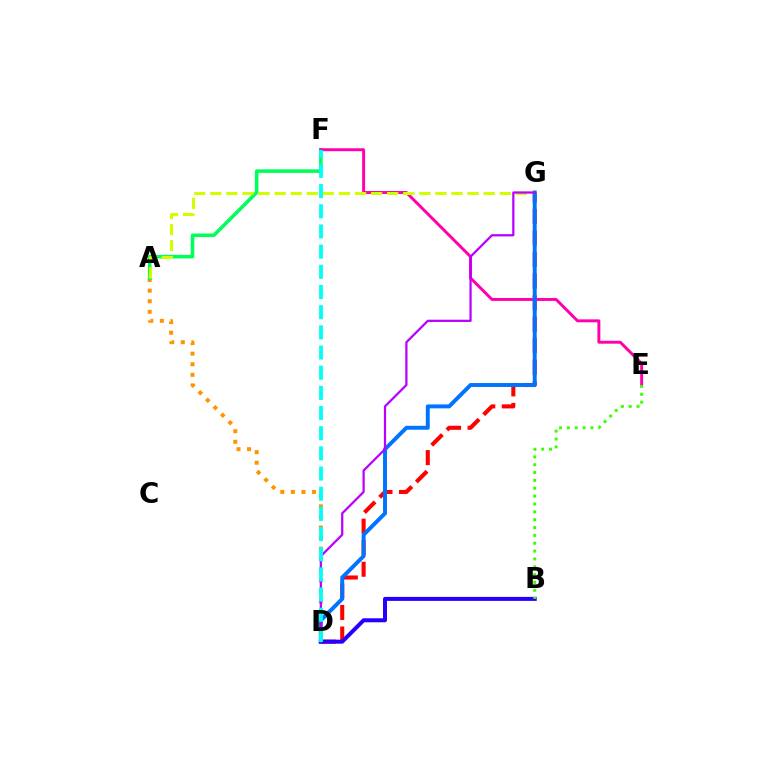{('A', 'D'): [{'color': '#ff9400', 'line_style': 'dotted', 'thickness': 2.88}], ('D', 'G'): [{'color': '#ff0000', 'line_style': 'dashed', 'thickness': 2.93}, {'color': '#0074ff', 'line_style': 'solid', 'thickness': 2.84}, {'color': '#b900ff', 'line_style': 'solid', 'thickness': 1.61}], ('A', 'F'): [{'color': '#00ff5c', 'line_style': 'solid', 'thickness': 2.57}], ('E', 'F'): [{'color': '#ff00ac', 'line_style': 'solid', 'thickness': 2.12}], ('A', 'G'): [{'color': '#d1ff00', 'line_style': 'dashed', 'thickness': 2.18}], ('B', 'D'): [{'color': '#2500ff', 'line_style': 'solid', 'thickness': 2.88}], ('B', 'E'): [{'color': '#3dff00', 'line_style': 'dotted', 'thickness': 2.13}], ('D', 'F'): [{'color': '#00fff6', 'line_style': 'dashed', 'thickness': 2.74}]}